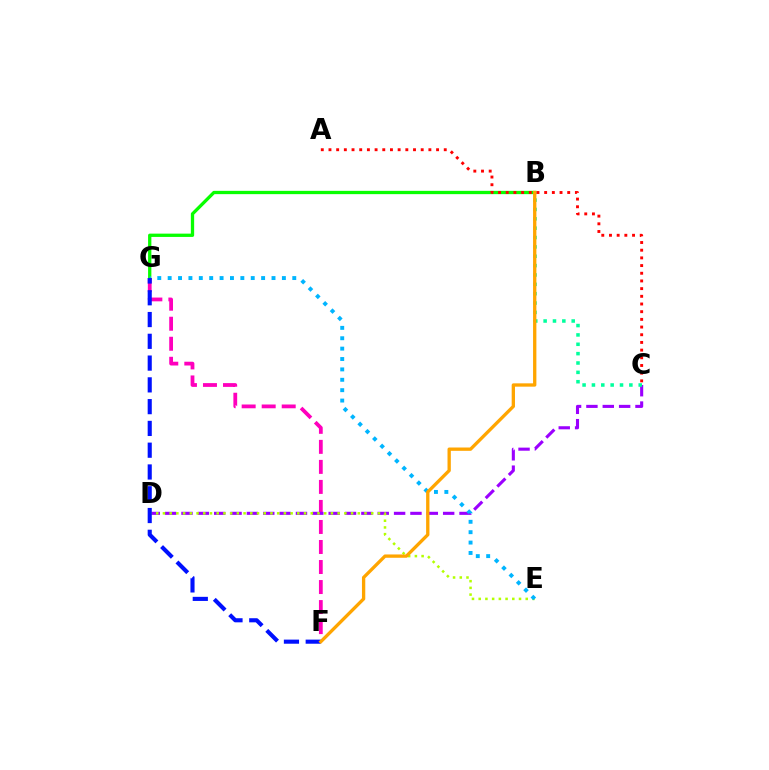{('F', 'G'): [{'color': '#ff00bd', 'line_style': 'dashed', 'thickness': 2.72}, {'color': '#0010ff', 'line_style': 'dashed', 'thickness': 2.96}], ('C', 'D'): [{'color': '#9b00ff', 'line_style': 'dashed', 'thickness': 2.22}], ('B', 'G'): [{'color': '#08ff00', 'line_style': 'solid', 'thickness': 2.37}], ('D', 'E'): [{'color': '#b3ff00', 'line_style': 'dotted', 'thickness': 1.83}], ('E', 'G'): [{'color': '#00b5ff', 'line_style': 'dotted', 'thickness': 2.82}], ('B', 'C'): [{'color': '#00ff9d', 'line_style': 'dotted', 'thickness': 2.54}], ('B', 'F'): [{'color': '#ffa500', 'line_style': 'solid', 'thickness': 2.39}], ('A', 'C'): [{'color': '#ff0000', 'line_style': 'dotted', 'thickness': 2.09}]}